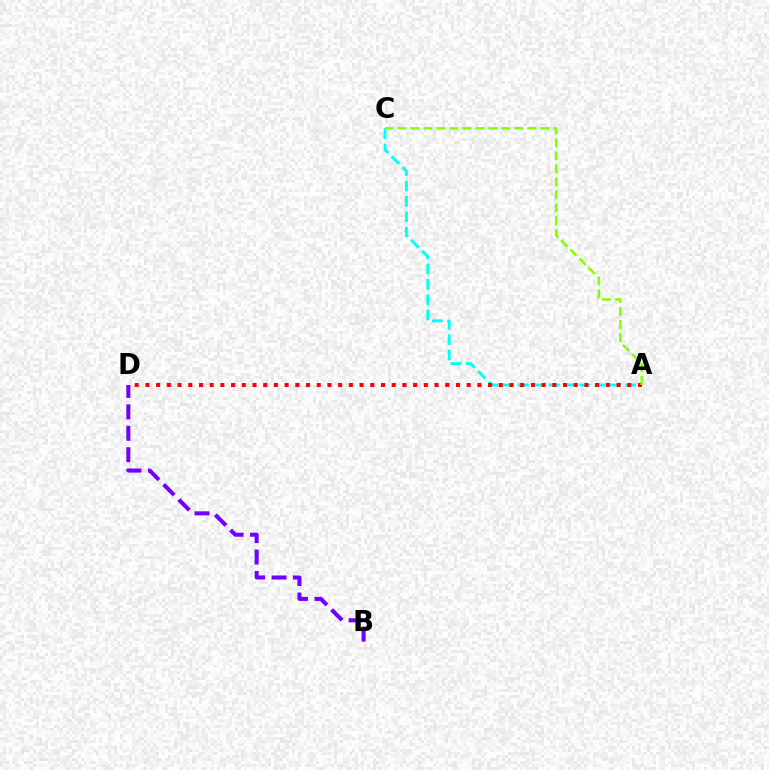{('A', 'C'): [{'color': '#00fff6', 'line_style': 'dashed', 'thickness': 2.08}, {'color': '#84ff00', 'line_style': 'dashed', 'thickness': 1.76}], ('A', 'D'): [{'color': '#ff0000', 'line_style': 'dotted', 'thickness': 2.91}], ('B', 'D'): [{'color': '#7200ff', 'line_style': 'dashed', 'thickness': 2.91}]}